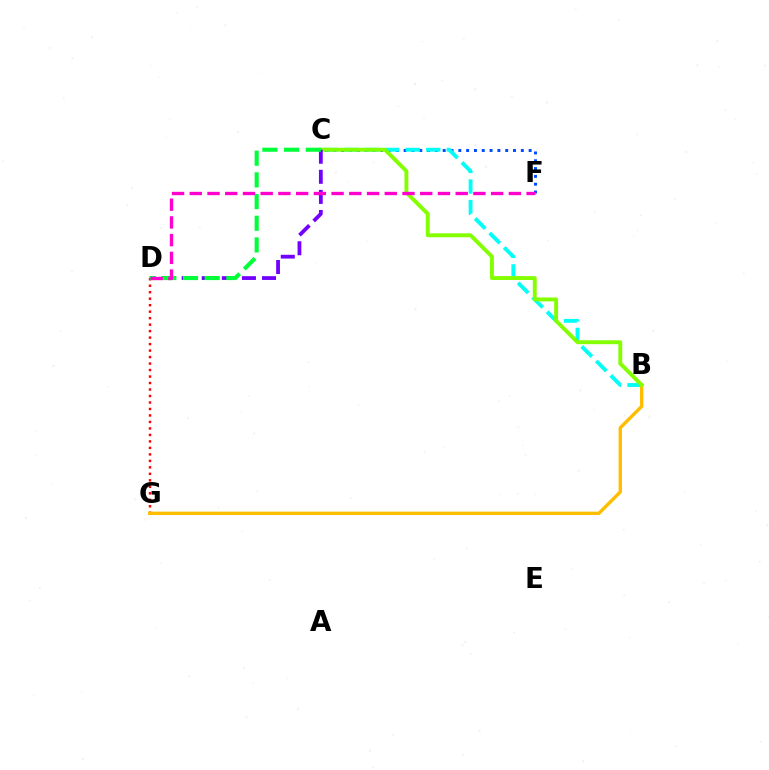{('D', 'G'): [{'color': '#ff0000', 'line_style': 'dotted', 'thickness': 1.76}], ('C', 'F'): [{'color': '#004bff', 'line_style': 'dotted', 'thickness': 2.12}], ('B', 'C'): [{'color': '#00fff6', 'line_style': 'dashed', 'thickness': 2.79}, {'color': '#84ff00', 'line_style': 'solid', 'thickness': 2.81}], ('B', 'G'): [{'color': '#ffbd00', 'line_style': 'solid', 'thickness': 2.43}], ('C', 'D'): [{'color': '#7200ff', 'line_style': 'dashed', 'thickness': 2.73}, {'color': '#00ff39', 'line_style': 'dashed', 'thickness': 2.95}], ('D', 'F'): [{'color': '#ff00cf', 'line_style': 'dashed', 'thickness': 2.41}]}